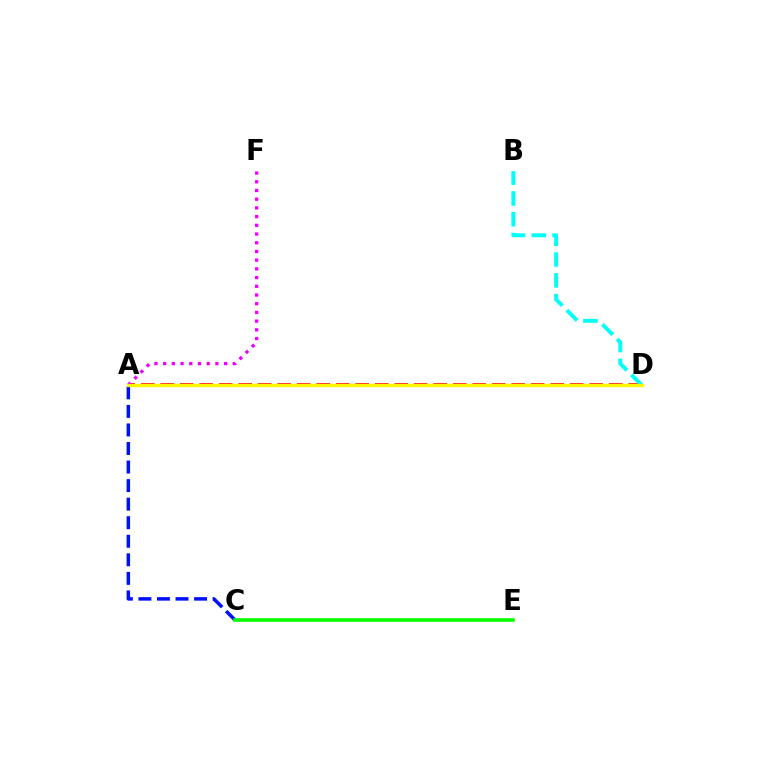{('A', 'D'): [{'color': '#ff0000', 'line_style': 'dashed', 'thickness': 2.65}, {'color': '#fcf500', 'line_style': 'solid', 'thickness': 2.38}], ('B', 'D'): [{'color': '#00fff6', 'line_style': 'dashed', 'thickness': 2.82}], ('A', 'C'): [{'color': '#0010ff', 'line_style': 'dashed', 'thickness': 2.52}], ('A', 'F'): [{'color': '#ee00ff', 'line_style': 'dotted', 'thickness': 2.37}], ('C', 'E'): [{'color': '#08ff00', 'line_style': 'solid', 'thickness': 2.55}]}